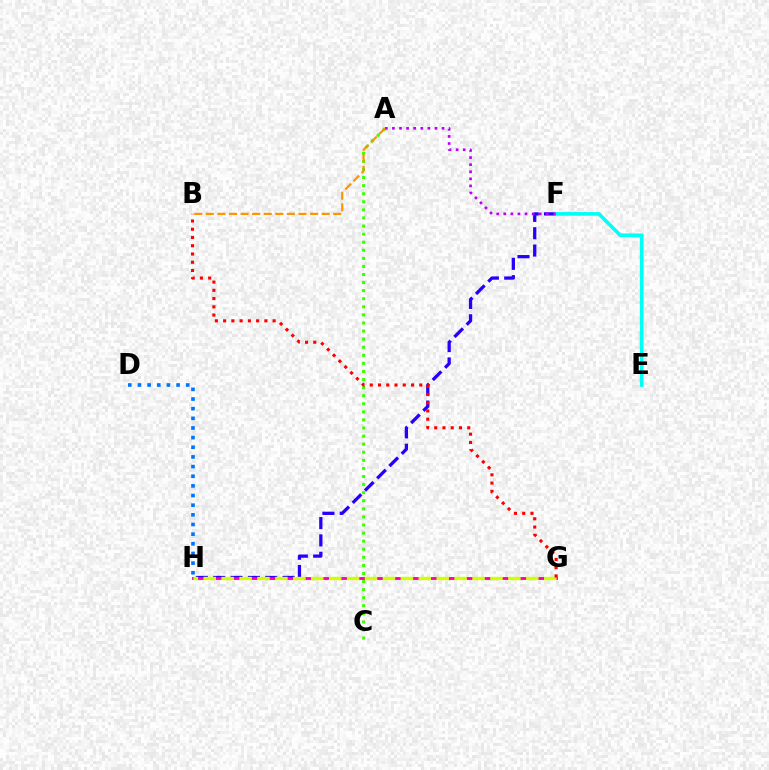{('G', 'H'): [{'color': '#00ff5c', 'line_style': 'solid', 'thickness': 2.09}, {'color': '#ff00ac', 'line_style': 'solid', 'thickness': 1.95}, {'color': '#d1ff00', 'line_style': 'dashed', 'thickness': 2.43}], ('F', 'H'): [{'color': '#2500ff', 'line_style': 'dashed', 'thickness': 2.36}], ('D', 'H'): [{'color': '#0074ff', 'line_style': 'dotted', 'thickness': 2.62}], ('A', 'C'): [{'color': '#3dff00', 'line_style': 'dotted', 'thickness': 2.2}], ('B', 'G'): [{'color': '#ff0000', 'line_style': 'dotted', 'thickness': 2.24}], ('E', 'F'): [{'color': '#00fff6', 'line_style': 'solid', 'thickness': 2.63}], ('A', 'F'): [{'color': '#b900ff', 'line_style': 'dotted', 'thickness': 1.93}], ('A', 'B'): [{'color': '#ff9400', 'line_style': 'dashed', 'thickness': 1.57}]}